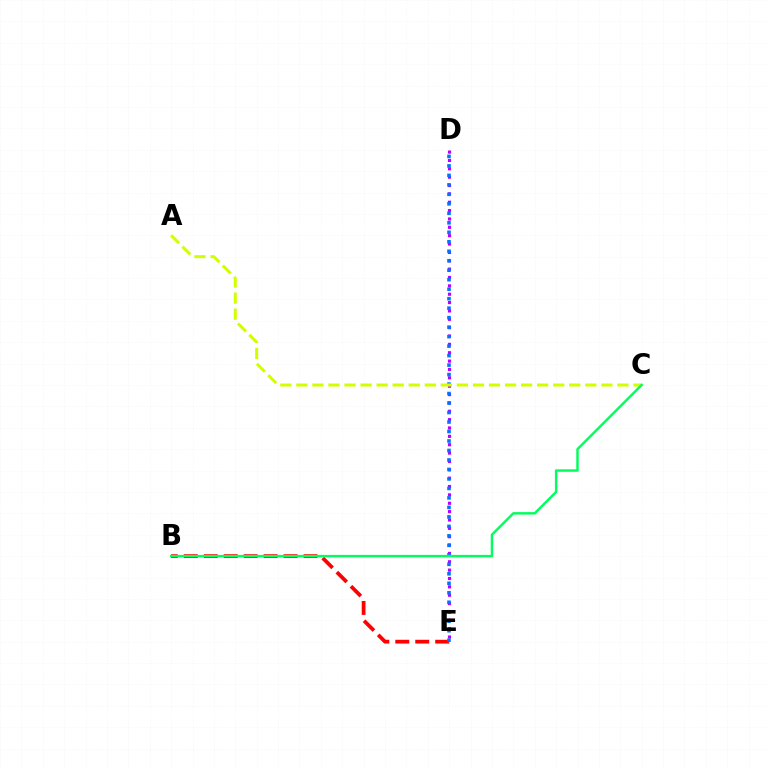{('B', 'E'): [{'color': '#ff0000', 'line_style': 'dashed', 'thickness': 2.71}], ('D', 'E'): [{'color': '#b900ff', 'line_style': 'dotted', 'thickness': 2.27}, {'color': '#0074ff', 'line_style': 'dotted', 'thickness': 2.58}], ('A', 'C'): [{'color': '#d1ff00', 'line_style': 'dashed', 'thickness': 2.18}], ('B', 'C'): [{'color': '#00ff5c', 'line_style': 'solid', 'thickness': 1.76}]}